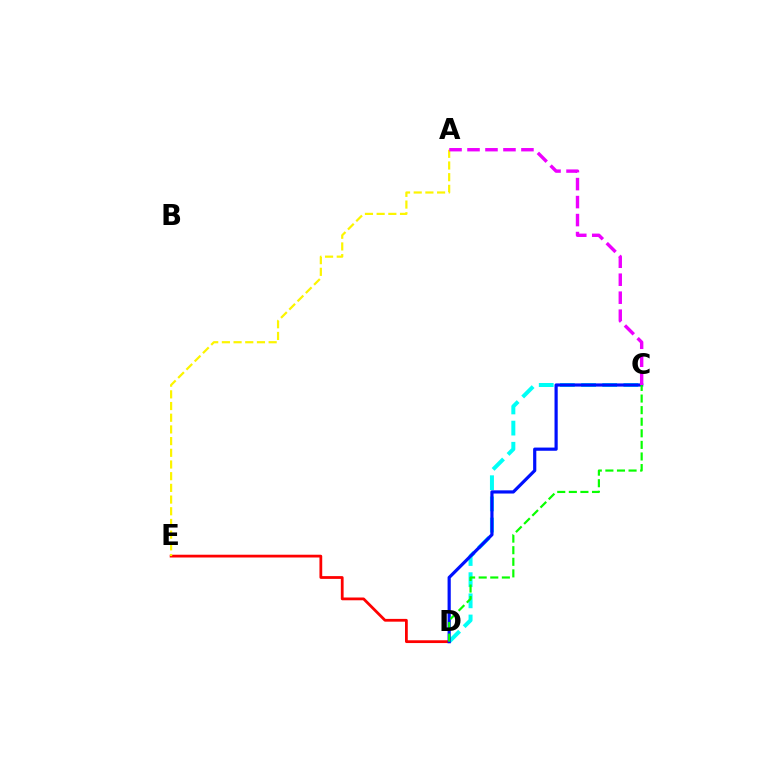{('D', 'E'): [{'color': '#ff0000', 'line_style': 'solid', 'thickness': 2.0}], ('C', 'D'): [{'color': '#00fff6', 'line_style': 'dashed', 'thickness': 2.87}, {'color': '#0010ff', 'line_style': 'solid', 'thickness': 2.3}, {'color': '#08ff00', 'line_style': 'dashed', 'thickness': 1.57}], ('A', 'E'): [{'color': '#fcf500', 'line_style': 'dashed', 'thickness': 1.59}], ('A', 'C'): [{'color': '#ee00ff', 'line_style': 'dashed', 'thickness': 2.44}]}